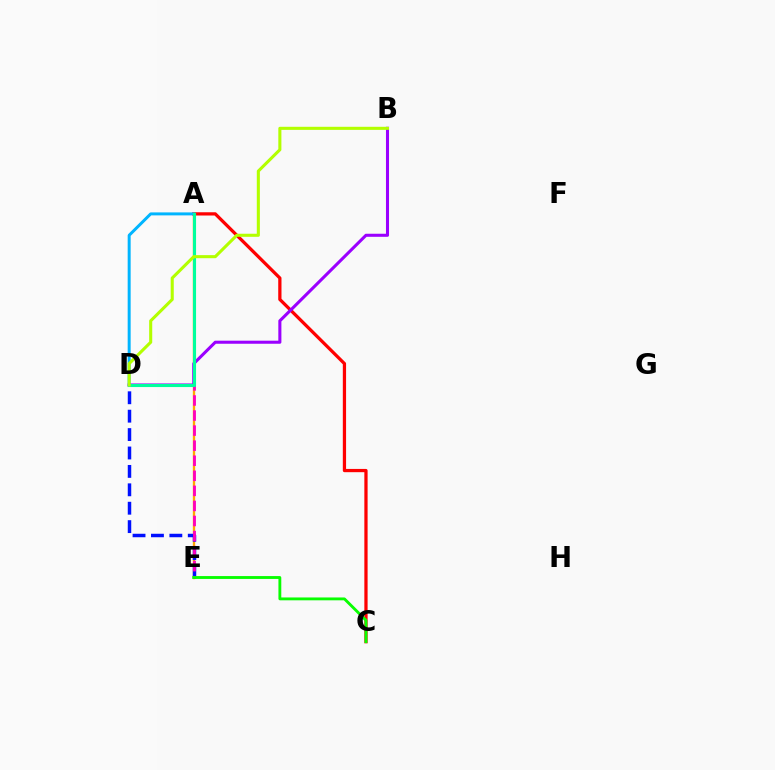{('A', 'C'): [{'color': '#ff0000', 'line_style': 'solid', 'thickness': 2.34}], ('A', 'E'): [{'color': '#ffa500', 'line_style': 'solid', 'thickness': 1.69}, {'color': '#ff00bd', 'line_style': 'dashed', 'thickness': 2.05}], ('D', 'E'): [{'color': '#0010ff', 'line_style': 'dashed', 'thickness': 2.5}], ('A', 'D'): [{'color': '#00b5ff', 'line_style': 'solid', 'thickness': 2.15}, {'color': '#00ff9d', 'line_style': 'solid', 'thickness': 2.24}], ('C', 'E'): [{'color': '#08ff00', 'line_style': 'solid', 'thickness': 2.06}], ('B', 'D'): [{'color': '#9b00ff', 'line_style': 'solid', 'thickness': 2.21}, {'color': '#b3ff00', 'line_style': 'solid', 'thickness': 2.21}]}